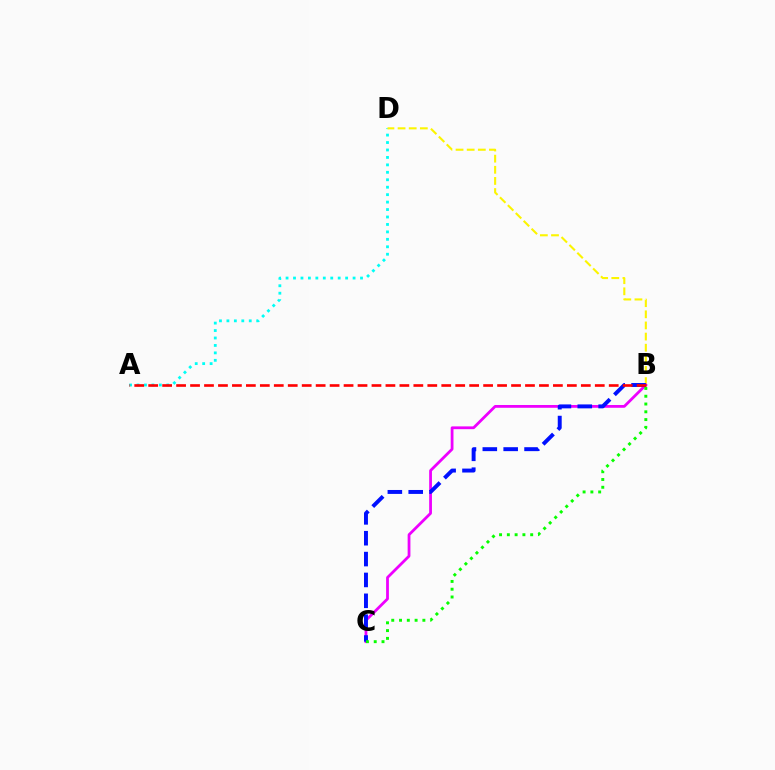{('A', 'D'): [{'color': '#00fff6', 'line_style': 'dotted', 'thickness': 2.02}], ('B', 'D'): [{'color': '#fcf500', 'line_style': 'dashed', 'thickness': 1.51}], ('B', 'C'): [{'color': '#ee00ff', 'line_style': 'solid', 'thickness': 2.0}, {'color': '#0010ff', 'line_style': 'dashed', 'thickness': 2.83}, {'color': '#08ff00', 'line_style': 'dotted', 'thickness': 2.11}], ('A', 'B'): [{'color': '#ff0000', 'line_style': 'dashed', 'thickness': 1.9}]}